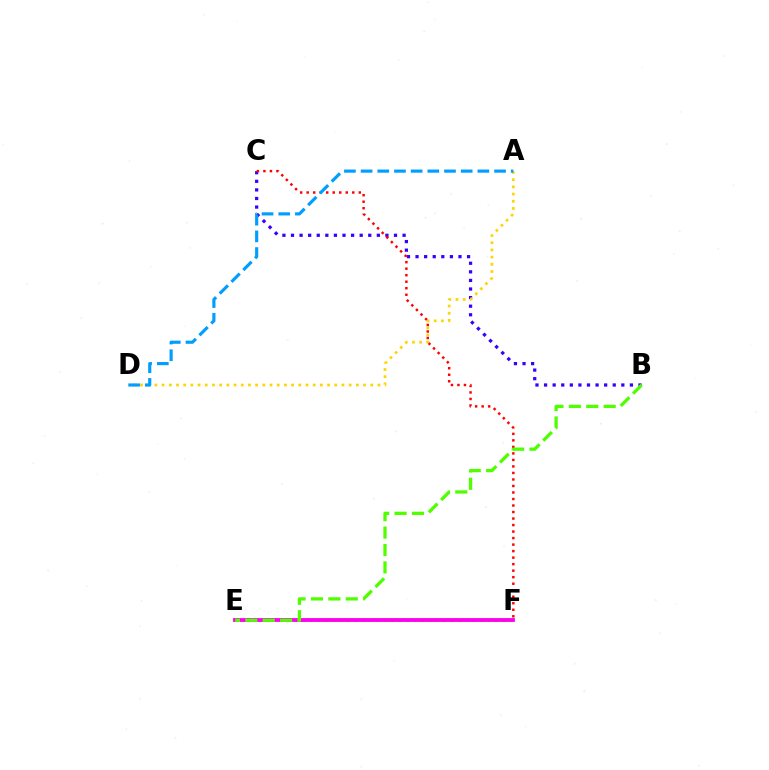{('E', 'F'): [{'color': '#00ff86', 'line_style': 'dotted', 'thickness': 2.02}, {'color': '#ff00ed', 'line_style': 'solid', 'thickness': 2.75}], ('B', 'C'): [{'color': '#3700ff', 'line_style': 'dotted', 'thickness': 2.33}], ('C', 'F'): [{'color': '#ff0000', 'line_style': 'dotted', 'thickness': 1.77}], ('B', 'E'): [{'color': '#4fff00', 'line_style': 'dashed', 'thickness': 2.36}], ('A', 'D'): [{'color': '#ffd500', 'line_style': 'dotted', 'thickness': 1.95}, {'color': '#009eff', 'line_style': 'dashed', 'thickness': 2.27}]}